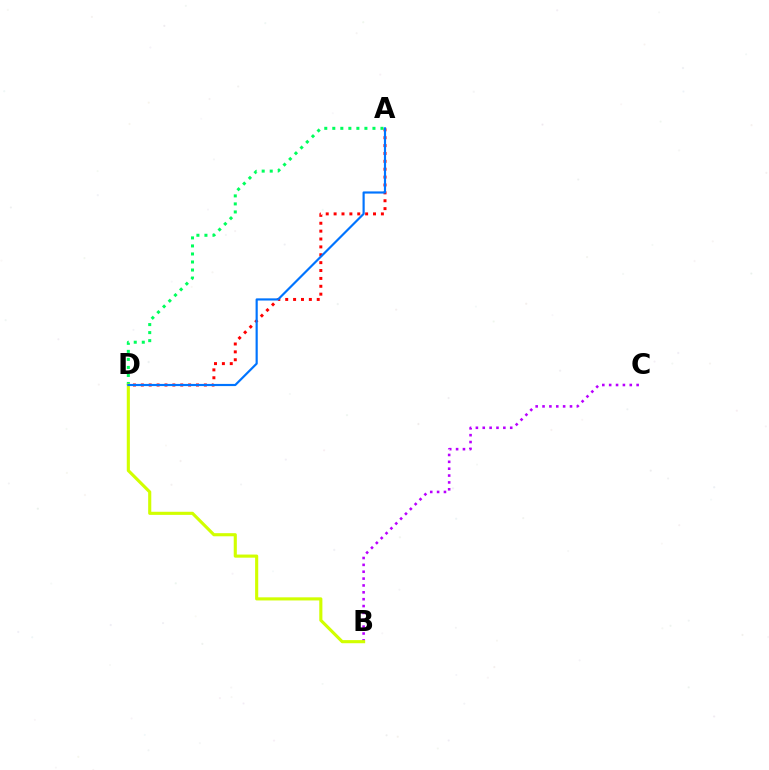{('A', 'D'): [{'color': '#ff0000', 'line_style': 'dotted', 'thickness': 2.14}, {'color': '#00ff5c', 'line_style': 'dotted', 'thickness': 2.18}, {'color': '#0074ff', 'line_style': 'solid', 'thickness': 1.57}], ('B', 'C'): [{'color': '#b900ff', 'line_style': 'dotted', 'thickness': 1.86}], ('B', 'D'): [{'color': '#d1ff00', 'line_style': 'solid', 'thickness': 2.25}]}